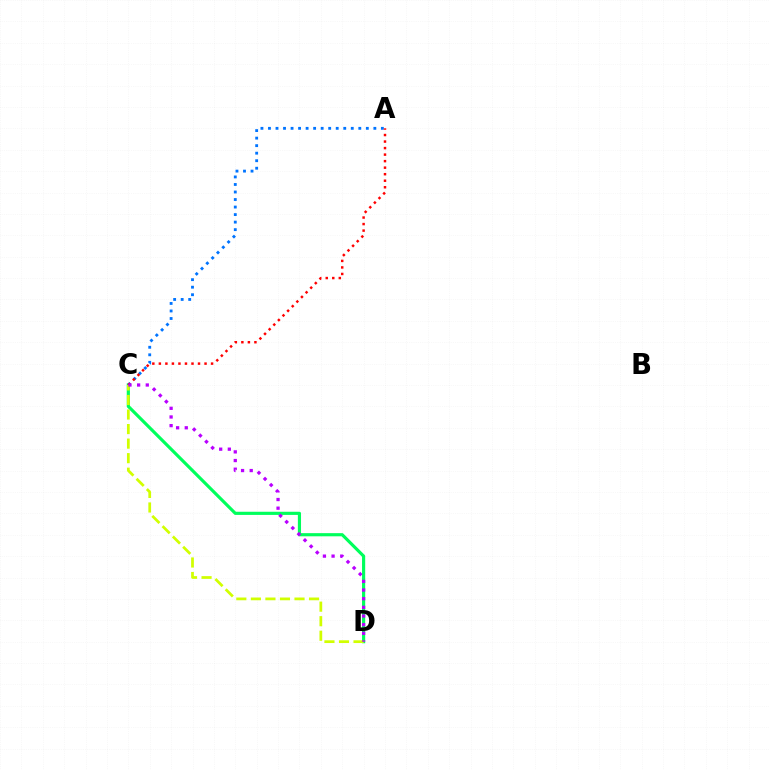{('C', 'D'): [{'color': '#00ff5c', 'line_style': 'solid', 'thickness': 2.28}, {'color': '#d1ff00', 'line_style': 'dashed', 'thickness': 1.98}, {'color': '#b900ff', 'line_style': 'dotted', 'thickness': 2.35}], ('A', 'C'): [{'color': '#0074ff', 'line_style': 'dotted', 'thickness': 2.05}, {'color': '#ff0000', 'line_style': 'dotted', 'thickness': 1.77}]}